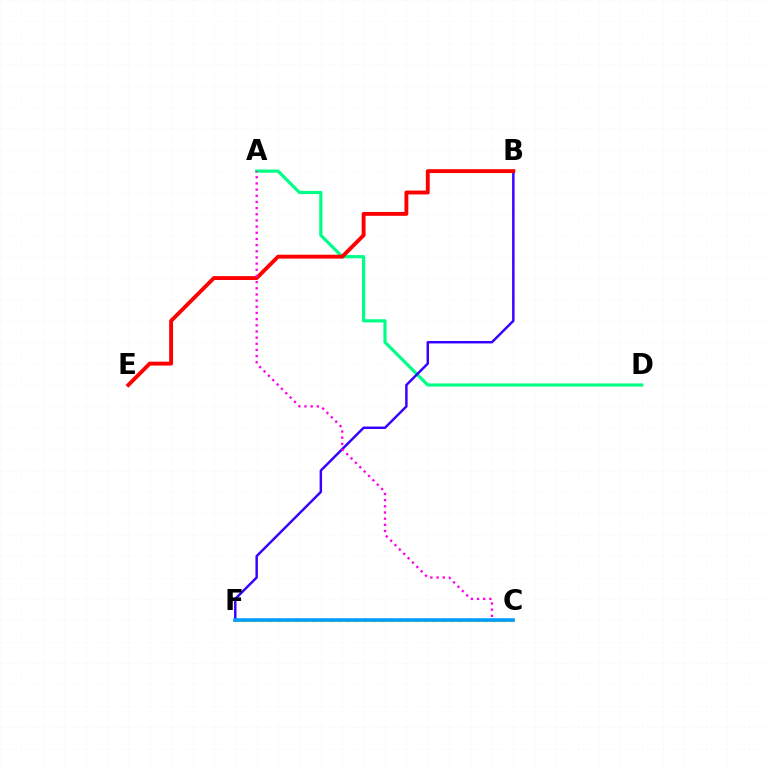{('A', 'D'): [{'color': '#00ff86', 'line_style': 'solid', 'thickness': 2.29}], ('C', 'F'): [{'color': '#4fff00', 'line_style': 'dotted', 'thickness': 2.34}, {'color': '#ffd500', 'line_style': 'solid', 'thickness': 1.98}, {'color': '#009eff', 'line_style': 'solid', 'thickness': 2.58}], ('B', 'F'): [{'color': '#3700ff', 'line_style': 'solid', 'thickness': 1.77}], ('B', 'E'): [{'color': '#ff0000', 'line_style': 'solid', 'thickness': 2.79}], ('A', 'C'): [{'color': '#ff00ed', 'line_style': 'dotted', 'thickness': 1.68}]}